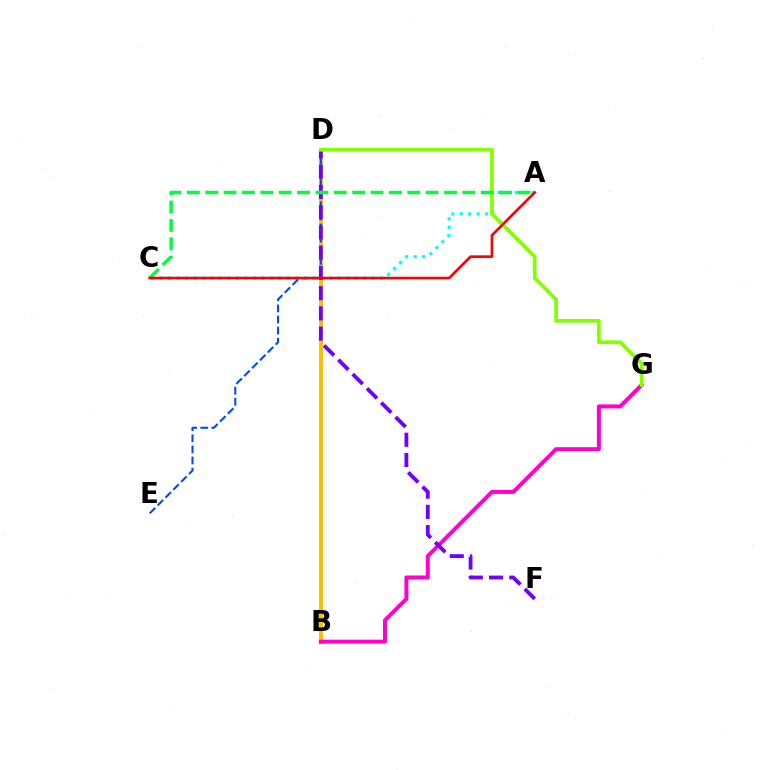{('A', 'C'): [{'color': '#00fff6', 'line_style': 'dotted', 'thickness': 2.3}, {'color': '#00ff39', 'line_style': 'dashed', 'thickness': 2.5}, {'color': '#ff0000', 'line_style': 'solid', 'thickness': 1.92}], ('B', 'D'): [{'color': '#ffbd00', 'line_style': 'solid', 'thickness': 2.83}], ('B', 'G'): [{'color': '#ff00cf', 'line_style': 'solid', 'thickness': 2.87}], ('D', 'E'): [{'color': '#004bff', 'line_style': 'dashed', 'thickness': 1.51}], ('D', 'F'): [{'color': '#7200ff', 'line_style': 'dashed', 'thickness': 2.75}], ('D', 'G'): [{'color': '#84ff00', 'line_style': 'solid', 'thickness': 2.68}]}